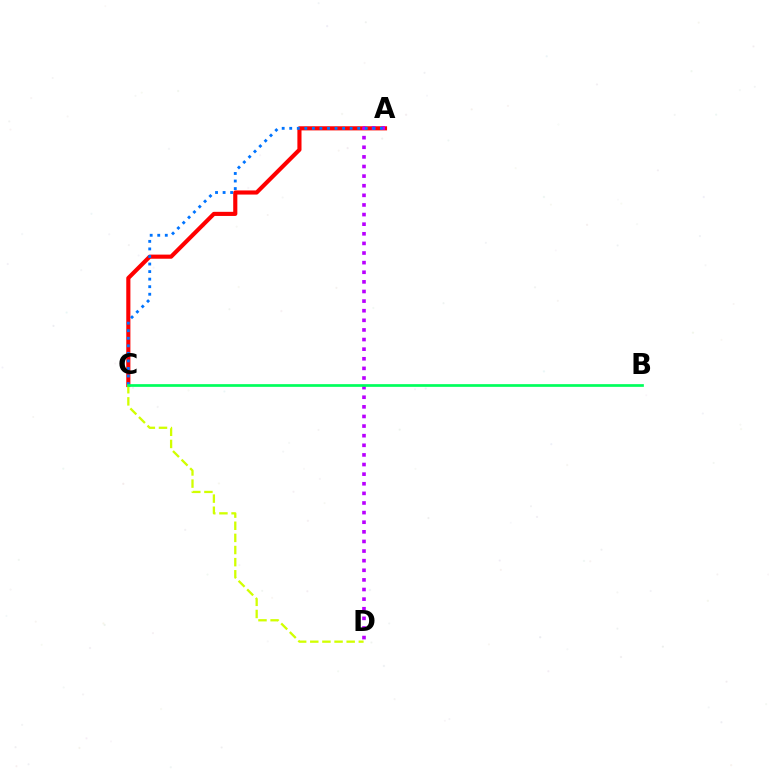{('A', 'C'): [{'color': '#ff0000', 'line_style': 'solid', 'thickness': 2.97}, {'color': '#0074ff', 'line_style': 'dotted', 'thickness': 2.05}], ('C', 'D'): [{'color': '#d1ff00', 'line_style': 'dashed', 'thickness': 1.65}], ('A', 'D'): [{'color': '#b900ff', 'line_style': 'dotted', 'thickness': 2.61}], ('B', 'C'): [{'color': '#00ff5c', 'line_style': 'solid', 'thickness': 1.95}]}